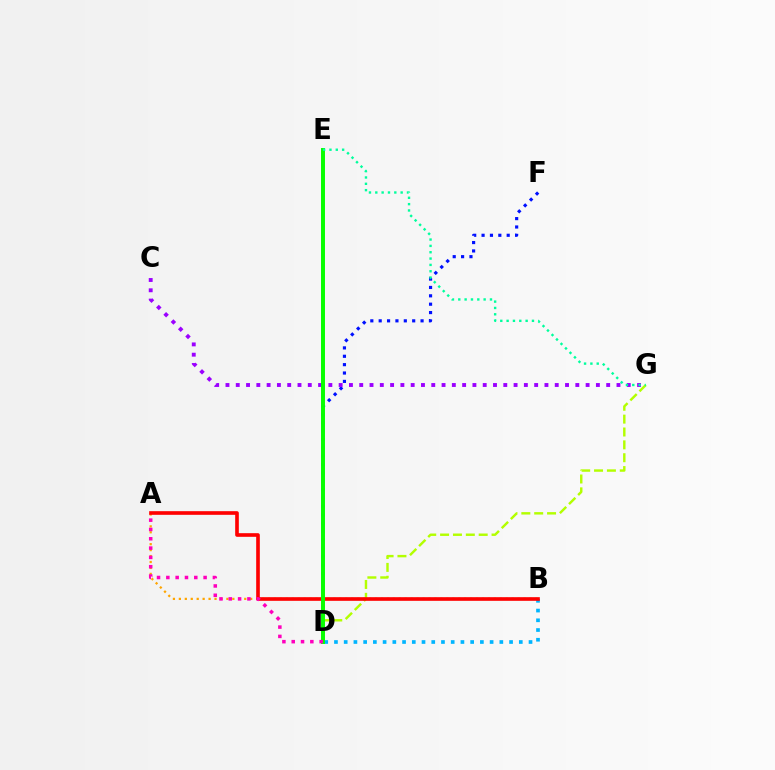{('A', 'B'): [{'color': '#ffa500', 'line_style': 'dotted', 'thickness': 1.61}, {'color': '#ff0000', 'line_style': 'solid', 'thickness': 2.62}], ('D', 'F'): [{'color': '#0010ff', 'line_style': 'dotted', 'thickness': 2.28}], ('C', 'G'): [{'color': '#9b00ff', 'line_style': 'dotted', 'thickness': 2.8}], ('B', 'D'): [{'color': '#00b5ff', 'line_style': 'dotted', 'thickness': 2.64}], ('D', 'G'): [{'color': '#b3ff00', 'line_style': 'dashed', 'thickness': 1.75}], ('D', 'E'): [{'color': '#08ff00', 'line_style': 'solid', 'thickness': 2.85}], ('A', 'D'): [{'color': '#ff00bd', 'line_style': 'dotted', 'thickness': 2.53}], ('E', 'G'): [{'color': '#00ff9d', 'line_style': 'dotted', 'thickness': 1.72}]}